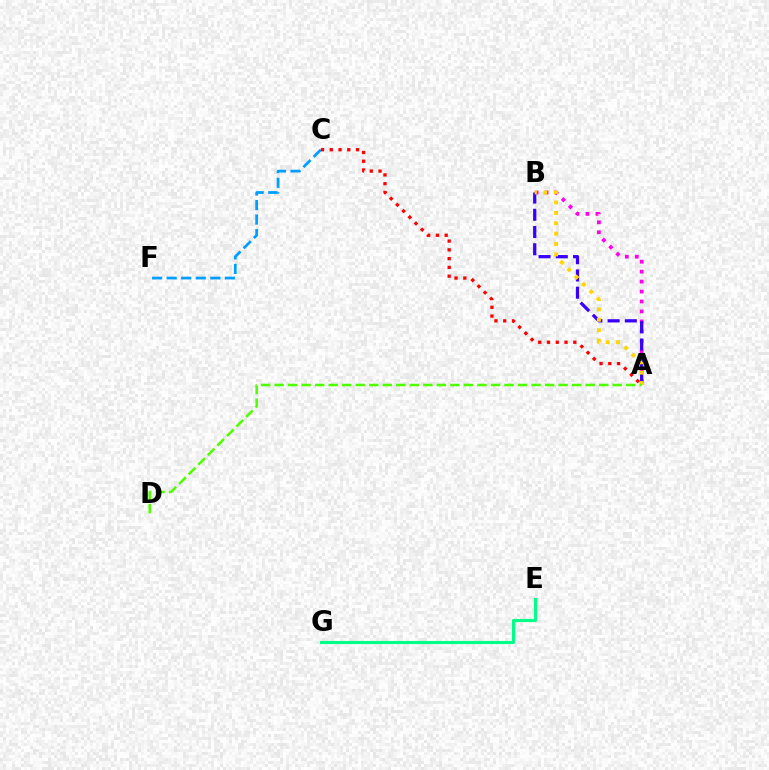{('A', 'B'): [{'color': '#ff00ed', 'line_style': 'dotted', 'thickness': 2.7}, {'color': '#3700ff', 'line_style': 'dashed', 'thickness': 2.34}, {'color': '#ffd500', 'line_style': 'dotted', 'thickness': 2.82}], ('C', 'F'): [{'color': '#009eff', 'line_style': 'dashed', 'thickness': 1.98}], ('A', 'D'): [{'color': '#4fff00', 'line_style': 'dashed', 'thickness': 1.84}], ('A', 'C'): [{'color': '#ff0000', 'line_style': 'dotted', 'thickness': 2.38}], ('E', 'G'): [{'color': '#00ff86', 'line_style': 'solid', 'thickness': 2.22}]}